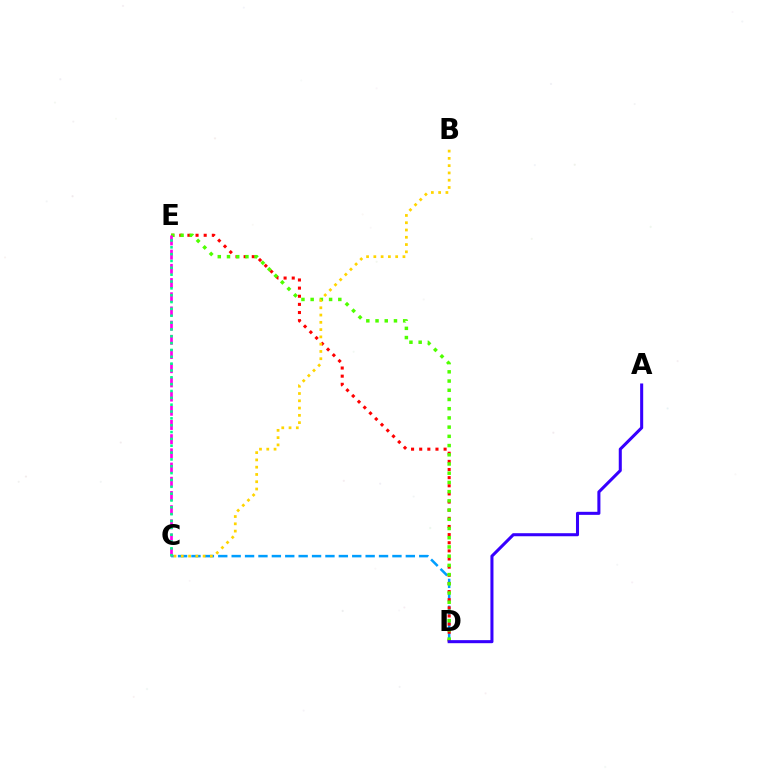{('C', 'D'): [{'color': '#009eff', 'line_style': 'dashed', 'thickness': 1.82}], ('D', 'E'): [{'color': '#ff0000', 'line_style': 'dotted', 'thickness': 2.21}, {'color': '#4fff00', 'line_style': 'dotted', 'thickness': 2.5}], ('B', 'C'): [{'color': '#ffd500', 'line_style': 'dotted', 'thickness': 1.98}], ('A', 'D'): [{'color': '#3700ff', 'line_style': 'solid', 'thickness': 2.2}], ('C', 'E'): [{'color': '#ff00ed', 'line_style': 'dashed', 'thickness': 1.93}, {'color': '#00ff86', 'line_style': 'dotted', 'thickness': 1.86}]}